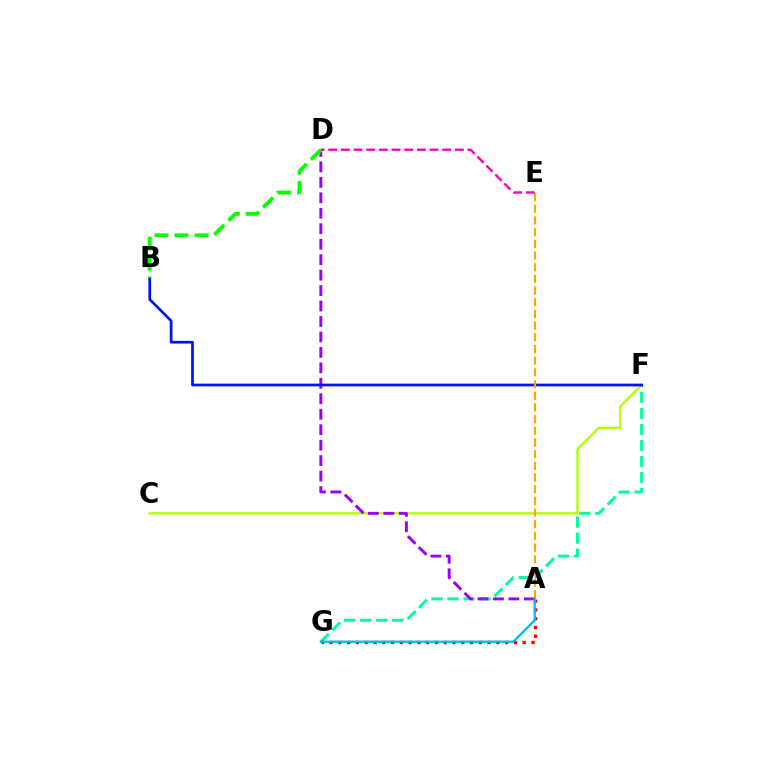{('C', 'F'): [{'color': '#b3ff00', 'line_style': 'solid', 'thickness': 1.69}], ('F', 'G'): [{'color': '#00ff9d', 'line_style': 'dashed', 'thickness': 2.18}], ('A', 'D'): [{'color': '#9b00ff', 'line_style': 'dashed', 'thickness': 2.1}], ('A', 'G'): [{'color': '#ff0000', 'line_style': 'dotted', 'thickness': 2.38}, {'color': '#00b5ff', 'line_style': 'solid', 'thickness': 1.62}], ('B', 'F'): [{'color': '#0010ff', 'line_style': 'solid', 'thickness': 1.95}], ('A', 'E'): [{'color': '#ffa500', 'line_style': 'dashed', 'thickness': 1.59}], ('B', 'D'): [{'color': '#08ff00', 'line_style': 'dashed', 'thickness': 2.72}], ('D', 'E'): [{'color': '#ff00bd', 'line_style': 'dashed', 'thickness': 1.72}]}